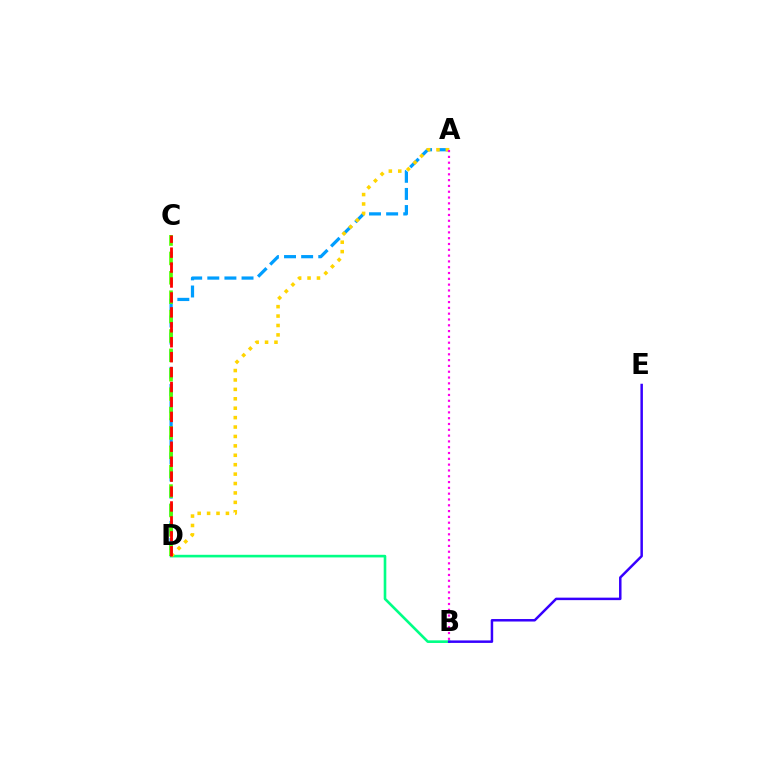{('B', 'D'): [{'color': '#00ff86', 'line_style': 'solid', 'thickness': 1.89}], ('A', 'D'): [{'color': '#009eff', 'line_style': 'dashed', 'thickness': 2.33}, {'color': '#ffd500', 'line_style': 'dotted', 'thickness': 2.56}], ('C', 'D'): [{'color': '#4fff00', 'line_style': 'dashed', 'thickness': 2.63}, {'color': '#ff0000', 'line_style': 'dashed', 'thickness': 2.03}], ('B', 'E'): [{'color': '#3700ff', 'line_style': 'solid', 'thickness': 1.79}], ('A', 'B'): [{'color': '#ff00ed', 'line_style': 'dotted', 'thickness': 1.58}]}